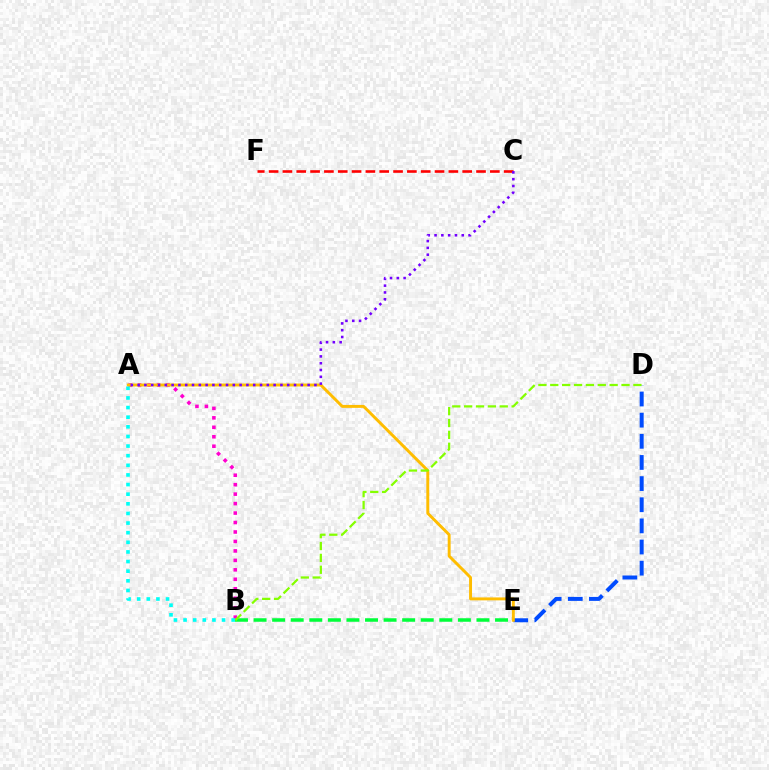{('B', 'E'): [{'color': '#00ff39', 'line_style': 'dashed', 'thickness': 2.52}], ('A', 'B'): [{'color': '#ff00cf', 'line_style': 'dotted', 'thickness': 2.57}, {'color': '#00fff6', 'line_style': 'dotted', 'thickness': 2.62}], ('D', 'E'): [{'color': '#004bff', 'line_style': 'dashed', 'thickness': 2.87}], ('A', 'E'): [{'color': '#ffbd00', 'line_style': 'solid', 'thickness': 2.11}], ('B', 'D'): [{'color': '#84ff00', 'line_style': 'dashed', 'thickness': 1.61}], ('C', 'F'): [{'color': '#ff0000', 'line_style': 'dashed', 'thickness': 1.88}], ('A', 'C'): [{'color': '#7200ff', 'line_style': 'dotted', 'thickness': 1.85}]}